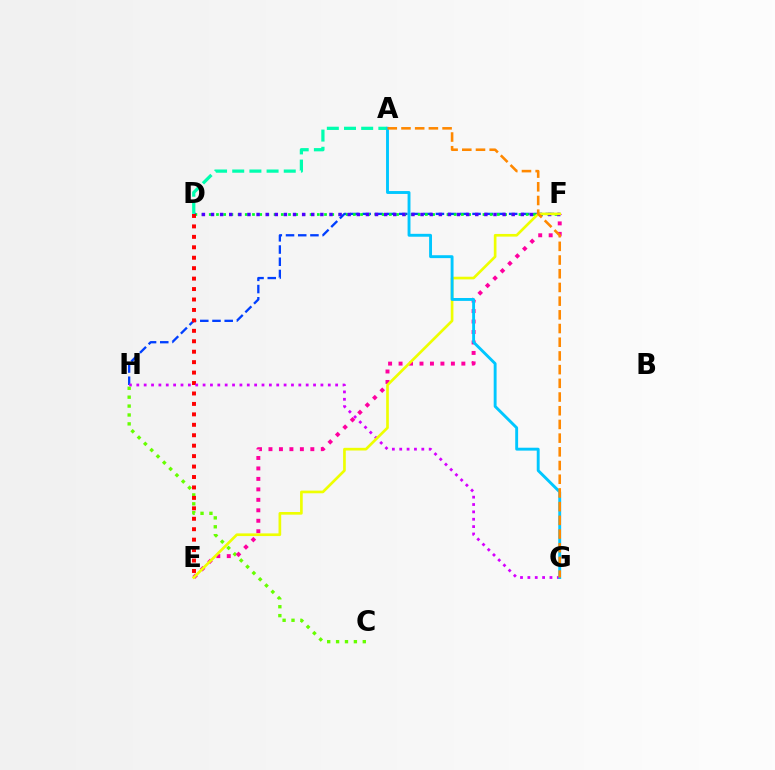{('C', 'H'): [{'color': '#66ff00', 'line_style': 'dotted', 'thickness': 2.42}], ('F', 'H'): [{'color': '#003fff', 'line_style': 'dashed', 'thickness': 1.66}], ('E', 'F'): [{'color': '#ff00a0', 'line_style': 'dotted', 'thickness': 2.84}, {'color': '#eeff00', 'line_style': 'solid', 'thickness': 1.92}], ('D', 'F'): [{'color': '#00ff27', 'line_style': 'dotted', 'thickness': 1.96}, {'color': '#4f00ff', 'line_style': 'dotted', 'thickness': 2.48}], ('D', 'E'): [{'color': '#ff0000', 'line_style': 'dotted', 'thickness': 2.84}], ('A', 'D'): [{'color': '#00ffaf', 'line_style': 'dashed', 'thickness': 2.33}], ('G', 'H'): [{'color': '#d600ff', 'line_style': 'dotted', 'thickness': 2.0}], ('A', 'G'): [{'color': '#00c7ff', 'line_style': 'solid', 'thickness': 2.08}, {'color': '#ff8800', 'line_style': 'dashed', 'thickness': 1.86}]}